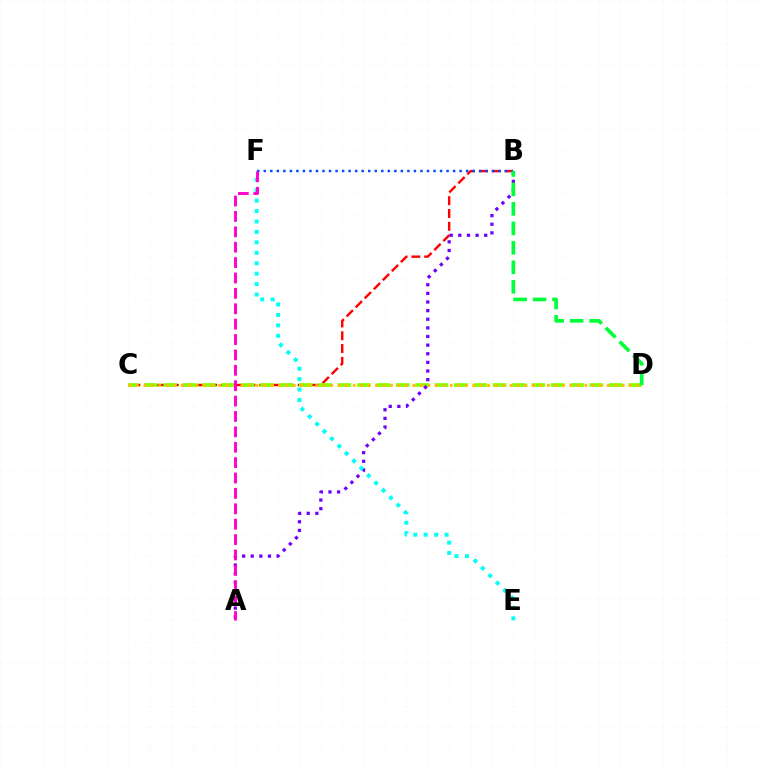{('B', 'C'): [{'color': '#ff0000', 'line_style': 'dashed', 'thickness': 1.74}], ('C', 'D'): [{'color': '#84ff00', 'line_style': 'dashed', 'thickness': 2.63}, {'color': '#ffbd00', 'line_style': 'dotted', 'thickness': 2.03}], ('A', 'B'): [{'color': '#7200ff', 'line_style': 'dotted', 'thickness': 2.34}], ('B', 'F'): [{'color': '#004bff', 'line_style': 'dotted', 'thickness': 1.77}], ('E', 'F'): [{'color': '#00fff6', 'line_style': 'dotted', 'thickness': 2.84}], ('A', 'F'): [{'color': '#ff00cf', 'line_style': 'dashed', 'thickness': 2.09}], ('B', 'D'): [{'color': '#00ff39', 'line_style': 'dashed', 'thickness': 2.64}]}